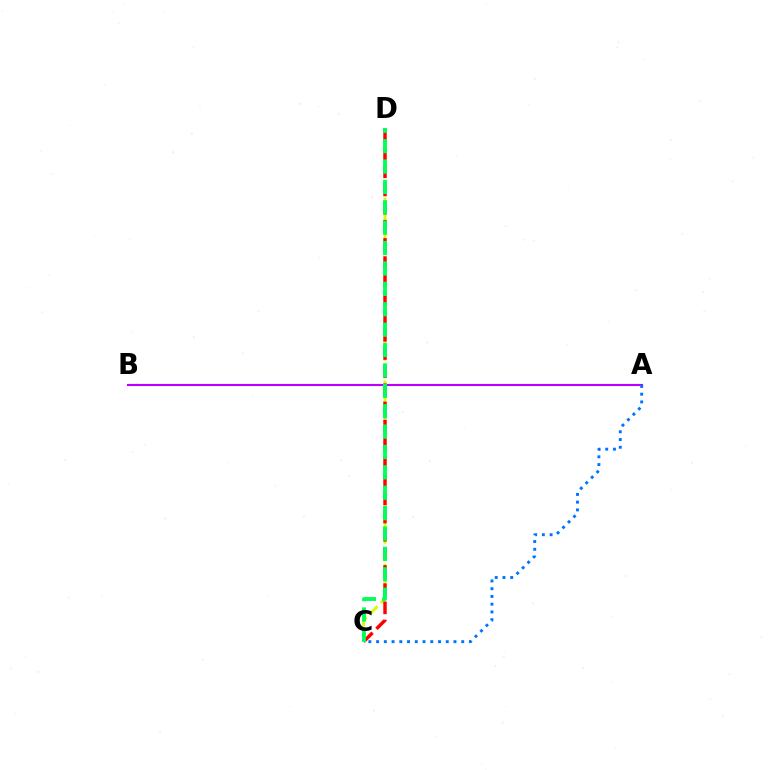{('A', 'B'): [{'color': '#b900ff', 'line_style': 'solid', 'thickness': 1.53}], ('C', 'D'): [{'color': '#d1ff00', 'line_style': 'dashed', 'thickness': 2.07}, {'color': '#ff0000', 'line_style': 'dashed', 'thickness': 2.47}, {'color': '#00ff5c', 'line_style': 'dashed', 'thickness': 2.77}], ('A', 'C'): [{'color': '#0074ff', 'line_style': 'dotted', 'thickness': 2.1}]}